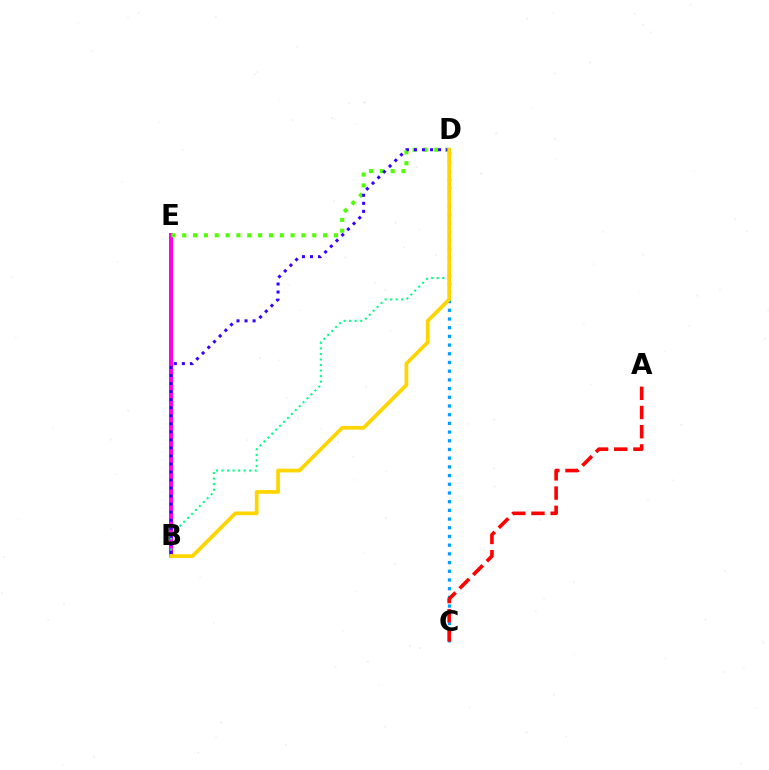{('C', 'D'): [{'color': '#009eff', 'line_style': 'dotted', 'thickness': 2.36}], ('B', 'E'): [{'color': '#ff00ed', 'line_style': 'solid', 'thickness': 2.88}], ('D', 'E'): [{'color': '#4fff00', 'line_style': 'dotted', 'thickness': 2.94}], ('B', 'D'): [{'color': '#00ff86', 'line_style': 'dotted', 'thickness': 1.51}, {'color': '#3700ff', 'line_style': 'dotted', 'thickness': 2.18}, {'color': '#ffd500', 'line_style': 'solid', 'thickness': 2.69}], ('A', 'C'): [{'color': '#ff0000', 'line_style': 'dashed', 'thickness': 2.61}]}